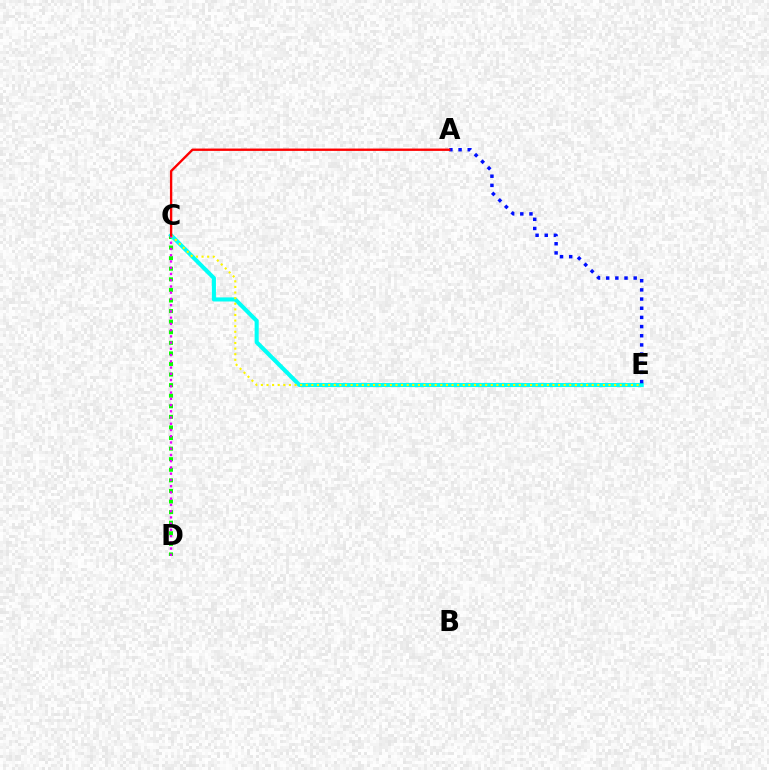{('C', 'D'): [{'color': '#08ff00', 'line_style': 'dotted', 'thickness': 2.87}, {'color': '#ee00ff', 'line_style': 'dotted', 'thickness': 1.7}], ('C', 'E'): [{'color': '#00fff6', 'line_style': 'solid', 'thickness': 2.95}, {'color': '#fcf500', 'line_style': 'dotted', 'thickness': 1.52}], ('A', 'E'): [{'color': '#0010ff', 'line_style': 'dotted', 'thickness': 2.49}], ('A', 'C'): [{'color': '#ff0000', 'line_style': 'solid', 'thickness': 1.69}]}